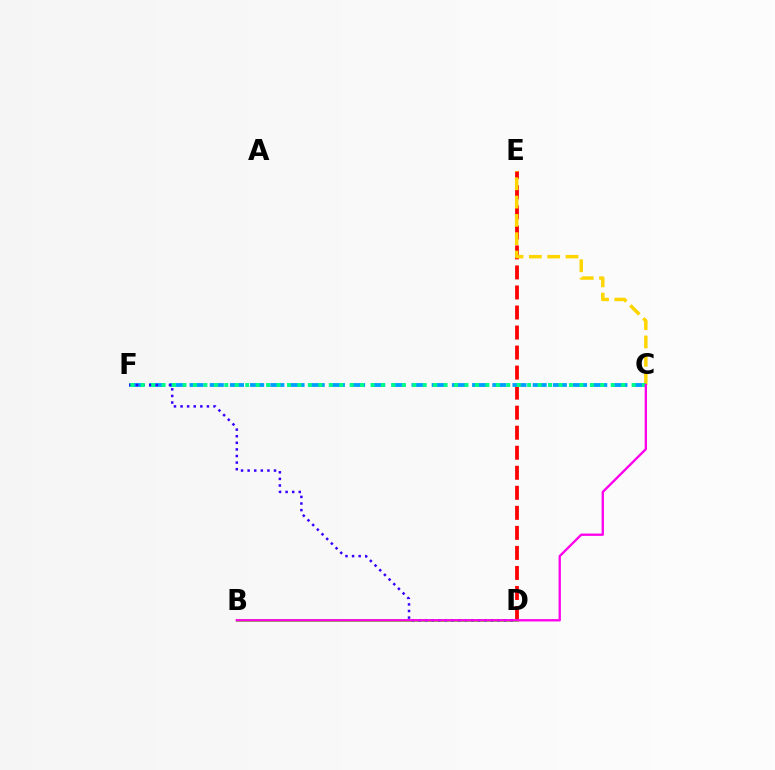{('D', 'E'): [{'color': '#ff0000', 'line_style': 'dashed', 'thickness': 2.72}], ('B', 'D'): [{'color': '#4fff00', 'line_style': 'solid', 'thickness': 2.04}], ('C', 'E'): [{'color': '#ffd500', 'line_style': 'dashed', 'thickness': 2.49}], ('C', 'F'): [{'color': '#009eff', 'line_style': 'dashed', 'thickness': 2.74}, {'color': '#00ff86', 'line_style': 'dotted', 'thickness': 2.84}], ('D', 'F'): [{'color': '#3700ff', 'line_style': 'dotted', 'thickness': 1.79}], ('B', 'C'): [{'color': '#ff00ed', 'line_style': 'solid', 'thickness': 1.69}]}